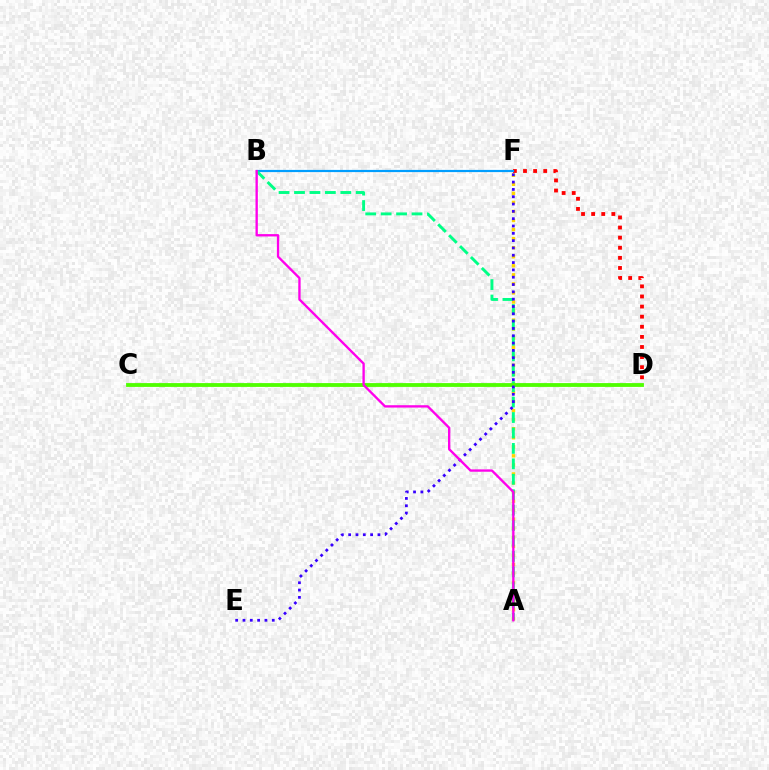{('D', 'F'): [{'color': '#ff0000', 'line_style': 'dotted', 'thickness': 2.74}], ('A', 'F'): [{'color': '#ffd500', 'line_style': 'dotted', 'thickness': 2.46}], ('B', 'F'): [{'color': '#009eff', 'line_style': 'solid', 'thickness': 1.58}], ('A', 'B'): [{'color': '#00ff86', 'line_style': 'dashed', 'thickness': 2.1}, {'color': '#ff00ed', 'line_style': 'solid', 'thickness': 1.69}], ('C', 'D'): [{'color': '#4fff00', 'line_style': 'solid', 'thickness': 2.74}], ('E', 'F'): [{'color': '#3700ff', 'line_style': 'dotted', 'thickness': 1.99}]}